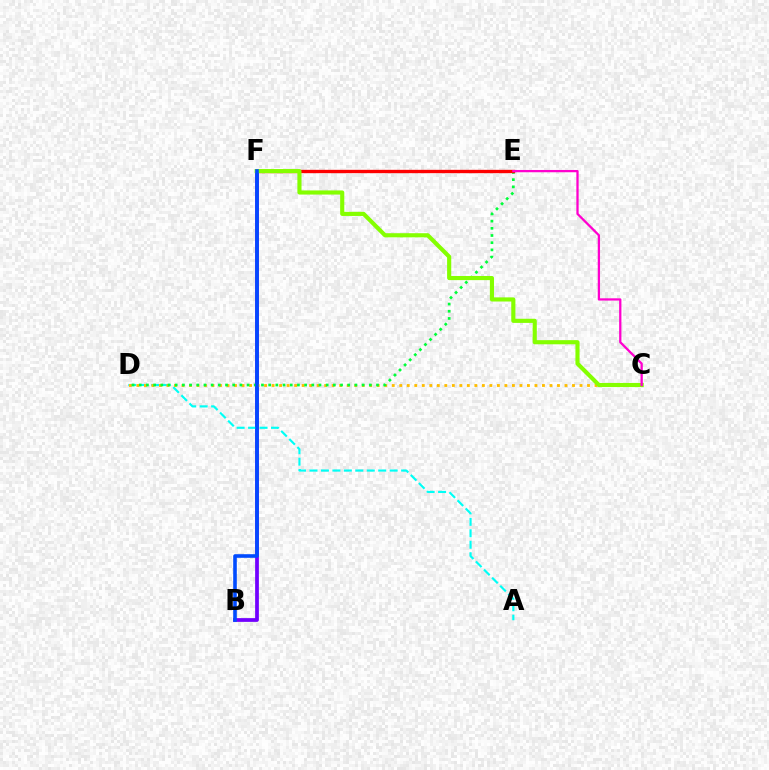{('B', 'F'): [{'color': '#7200ff', 'line_style': 'solid', 'thickness': 2.69}, {'color': '#004bff', 'line_style': 'solid', 'thickness': 2.59}], ('A', 'D'): [{'color': '#00fff6', 'line_style': 'dashed', 'thickness': 1.56}], ('C', 'D'): [{'color': '#ffbd00', 'line_style': 'dotted', 'thickness': 2.04}], ('D', 'E'): [{'color': '#00ff39', 'line_style': 'dotted', 'thickness': 1.95}], ('E', 'F'): [{'color': '#ff0000', 'line_style': 'solid', 'thickness': 2.41}], ('C', 'F'): [{'color': '#84ff00', 'line_style': 'solid', 'thickness': 2.98}], ('C', 'E'): [{'color': '#ff00cf', 'line_style': 'solid', 'thickness': 1.64}]}